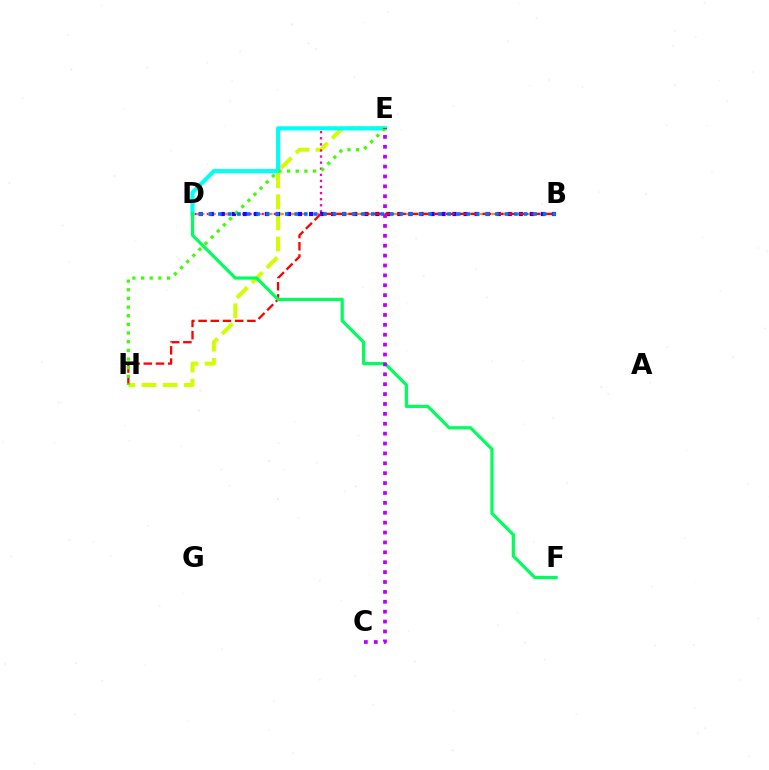{('E', 'H'): [{'color': '#d1ff00', 'line_style': 'dashed', 'thickness': 2.87}, {'color': '#3dff00', 'line_style': 'dotted', 'thickness': 2.35}], ('D', 'E'): [{'color': '#ff00ac', 'line_style': 'dotted', 'thickness': 1.66}, {'color': '#00fff6', 'line_style': 'solid', 'thickness': 2.97}], ('B', 'D'): [{'color': '#ff9400', 'line_style': 'dashed', 'thickness': 1.54}, {'color': '#2500ff', 'line_style': 'dotted', 'thickness': 3.0}, {'color': '#0074ff', 'line_style': 'dotted', 'thickness': 2.6}], ('B', 'H'): [{'color': '#ff0000', 'line_style': 'dashed', 'thickness': 1.66}], ('D', 'F'): [{'color': '#00ff5c', 'line_style': 'solid', 'thickness': 2.3}], ('C', 'E'): [{'color': '#b900ff', 'line_style': 'dotted', 'thickness': 2.69}]}